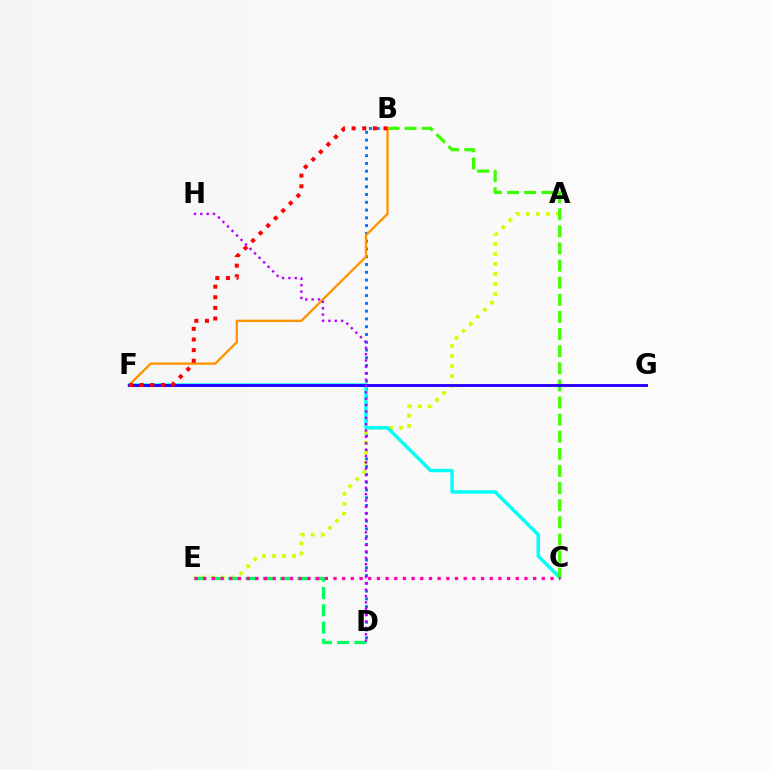{('B', 'D'): [{'color': '#0074ff', 'line_style': 'dotted', 'thickness': 2.11}], ('A', 'E'): [{'color': '#d1ff00', 'line_style': 'dotted', 'thickness': 2.72}], ('C', 'F'): [{'color': '#00fff6', 'line_style': 'solid', 'thickness': 2.46}], ('D', 'E'): [{'color': '#00ff5c', 'line_style': 'dashed', 'thickness': 2.35}], ('B', 'C'): [{'color': '#3dff00', 'line_style': 'dashed', 'thickness': 2.32}], ('B', 'F'): [{'color': '#ff9400', 'line_style': 'solid', 'thickness': 1.7}, {'color': '#ff0000', 'line_style': 'dotted', 'thickness': 2.89}], ('F', 'G'): [{'color': '#2500ff', 'line_style': 'solid', 'thickness': 2.07}], ('C', 'E'): [{'color': '#ff00ac', 'line_style': 'dotted', 'thickness': 2.36}], ('D', 'H'): [{'color': '#b900ff', 'line_style': 'dotted', 'thickness': 1.73}]}